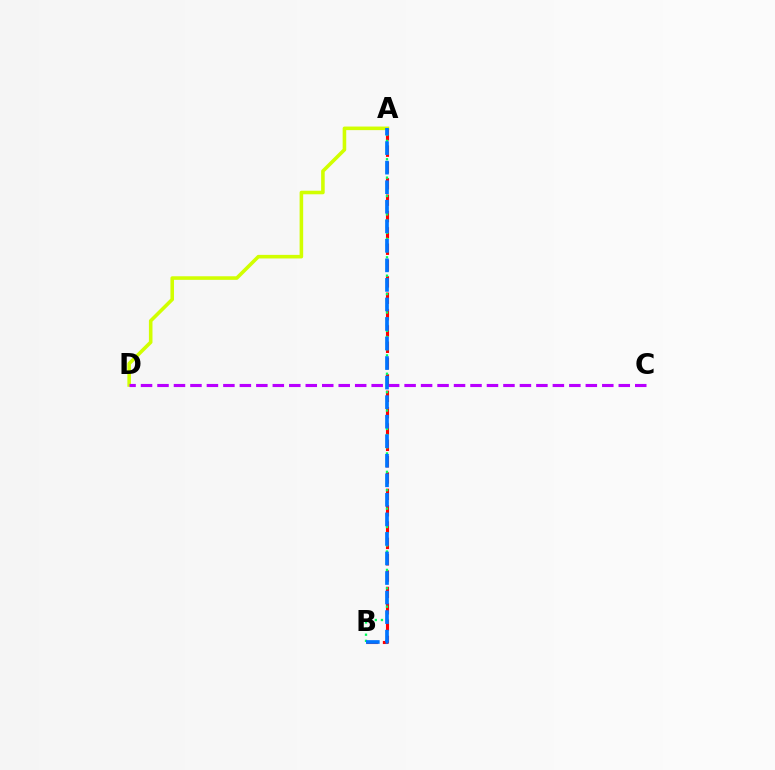{('A', 'D'): [{'color': '#d1ff00', 'line_style': 'solid', 'thickness': 2.58}], ('C', 'D'): [{'color': '#b900ff', 'line_style': 'dashed', 'thickness': 2.24}], ('A', 'B'): [{'color': '#ff0000', 'line_style': 'dashed', 'thickness': 2.22}, {'color': '#00ff5c', 'line_style': 'dotted', 'thickness': 1.67}, {'color': '#0074ff', 'line_style': 'dashed', 'thickness': 2.65}]}